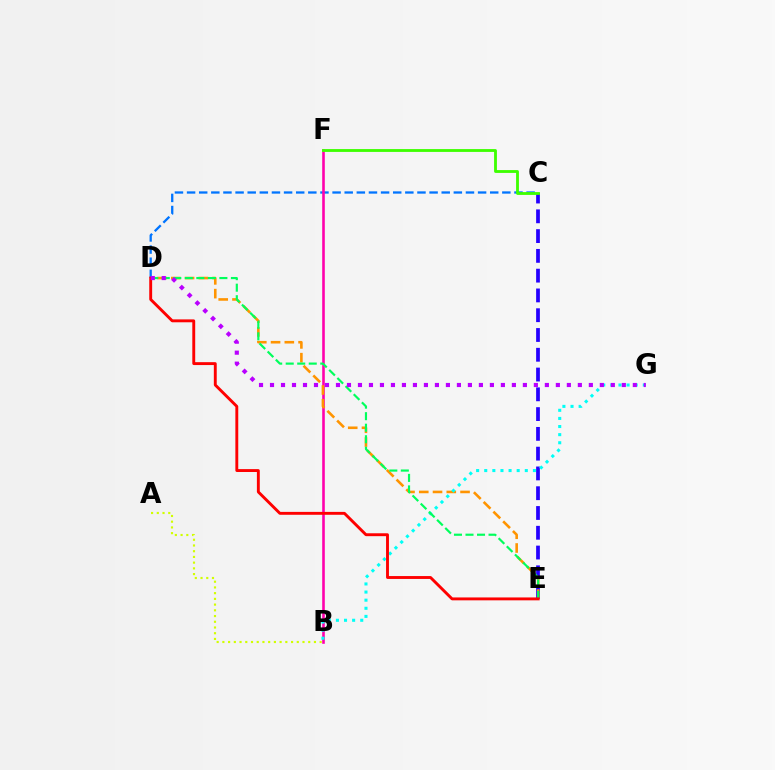{('A', 'B'): [{'color': '#d1ff00', 'line_style': 'dotted', 'thickness': 1.55}], ('C', 'D'): [{'color': '#0074ff', 'line_style': 'dashed', 'thickness': 1.65}], ('B', 'F'): [{'color': '#ff00ac', 'line_style': 'solid', 'thickness': 1.88}], ('C', 'E'): [{'color': '#2500ff', 'line_style': 'dashed', 'thickness': 2.69}], ('D', 'E'): [{'color': '#ff9400', 'line_style': 'dashed', 'thickness': 1.87}, {'color': '#00ff5c', 'line_style': 'dashed', 'thickness': 1.57}, {'color': '#ff0000', 'line_style': 'solid', 'thickness': 2.08}], ('B', 'G'): [{'color': '#00fff6', 'line_style': 'dotted', 'thickness': 2.2}], ('C', 'F'): [{'color': '#3dff00', 'line_style': 'solid', 'thickness': 2.04}], ('D', 'G'): [{'color': '#b900ff', 'line_style': 'dotted', 'thickness': 2.99}]}